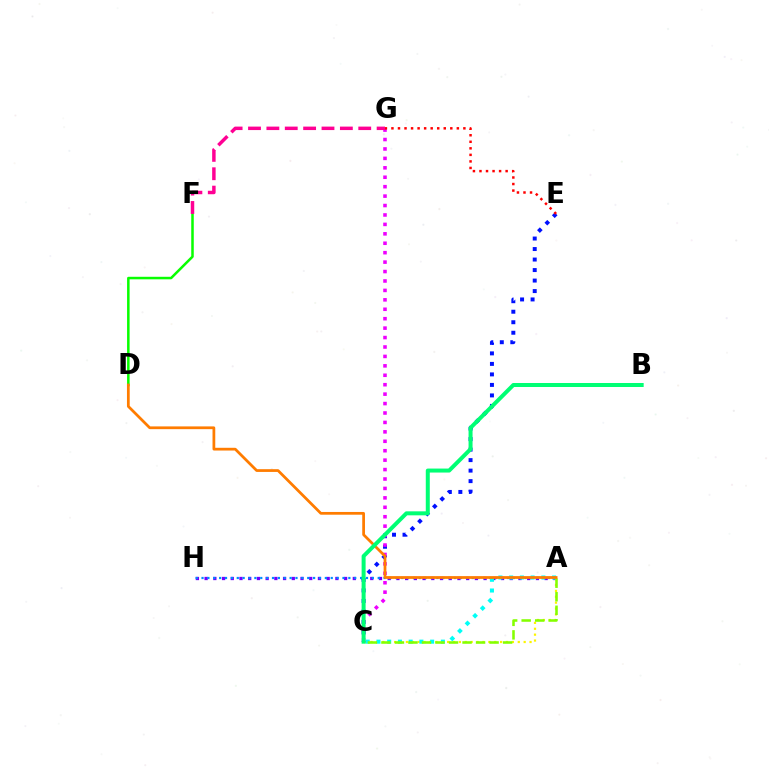{('A', 'H'): [{'color': '#7200ff', 'line_style': 'dotted', 'thickness': 2.37}, {'color': '#008cff', 'line_style': 'dotted', 'thickness': 1.6}], ('A', 'C'): [{'color': '#fcf500', 'line_style': 'dotted', 'thickness': 1.6}, {'color': '#00fff6', 'line_style': 'dotted', 'thickness': 2.92}, {'color': '#84ff00', 'line_style': 'dashed', 'thickness': 1.84}], ('C', 'E'): [{'color': '#0010ff', 'line_style': 'dotted', 'thickness': 2.86}], ('C', 'G'): [{'color': '#ee00ff', 'line_style': 'dotted', 'thickness': 2.56}], ('D', 'F'): [{'color': '#08ff00', 'line_style': 'solid', 'thickness': 1.82}], ('A', 'D'): [{'color': '#ff7c00', 'line_style': 'solid', 'thickness': 1.98}], ('E', 'G'): [{'color': '#ff0000', 'line_style': 'dotted', 'thickness': 1.78}], ('F', 'G'): [{'color': '#ff0094', 'line_style': 'dashed', 'thickness': 2.5}], ('B', 'C'): [{'color': '#00ff74', 'line_style': 'solid', 'thickness': 2.87}]}